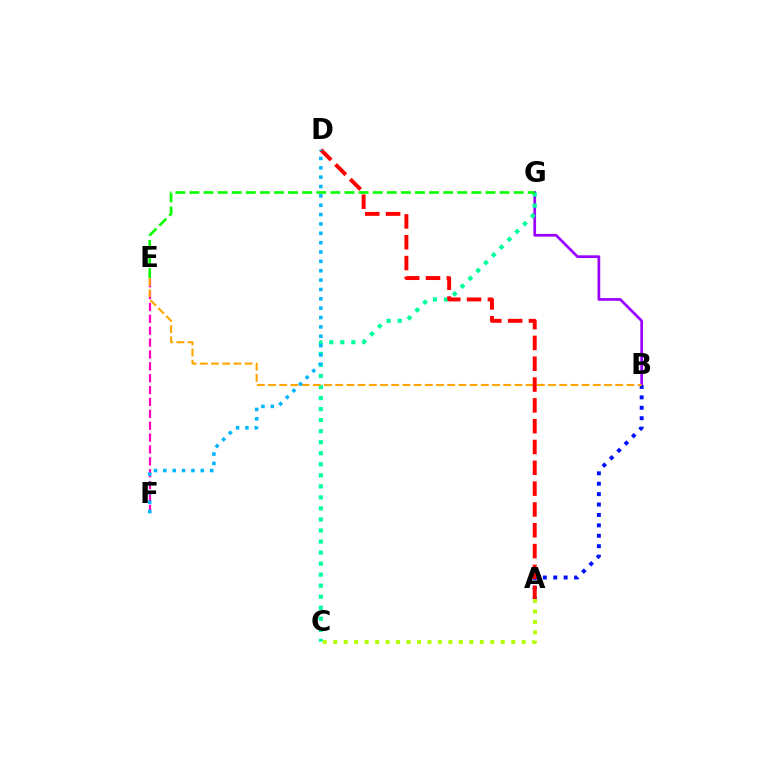{('E', 'F'): [{'color': '#ff00bd', 'line_style': 'dashed', 'thickness': 1.61}], ('B', 'G'): [{'color': '#9b00ff', 'line_style': 'solid', 'thickness': 1.95}], ('C', 'G'): [{'color': '#00ff9d', 'line_style': 'dotted', 'thickness': 3.0}], ('A', 'B'): [{'color': '#0010ff', 'line_style': 'dotted', 'thickness': 2.83}], ('A', 'C'): [{'color': '#b3ff00', 'line_style': 'dotted', 'thickness': 2.84}], ('B', 'E'): [{'color': '#ffa500', 'line_style': 'dashed', 'thickness': 1.52}], ('A', 'D'): [{'color': '#ff0000', 'line_style': 'dashed', 'thickness': 2.83}], ('D', 'F'): [{'color': '#00b5ff', 'line_style': 'dotted', 'thickness': 2.54}], ('E', 'G'): [{'color': '#08ff00', 'line_style': 'dashed', 'thickness': 1.92}]}